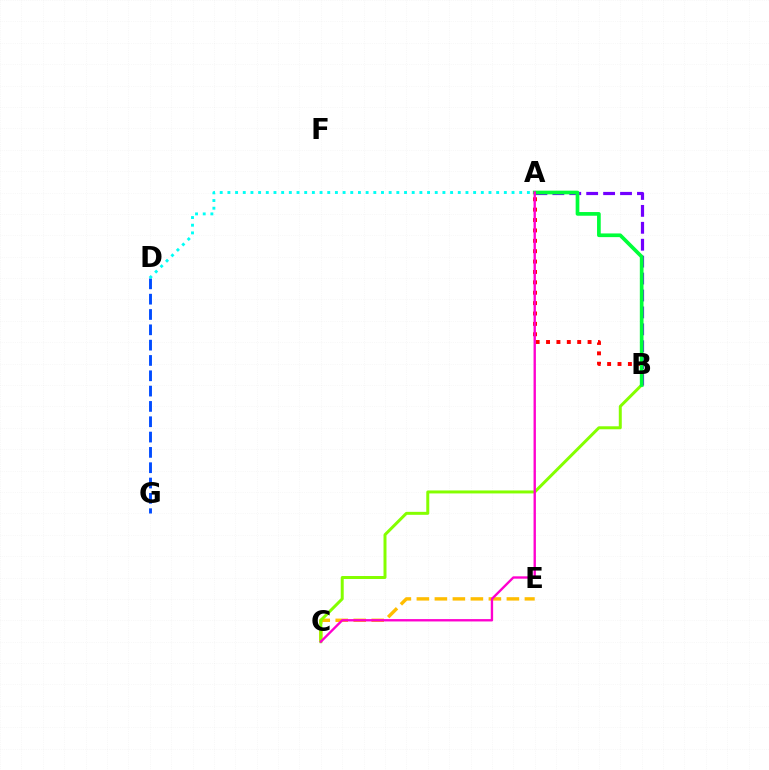{('A', 'B'): [{'color': '#ff0000', 'line_style': 'dotted', 'thickness': 2.82}, {'color': '#7200ff', 'line_style': 'dashed', 'thickness': 2.3}, {'color': '#00ff39', 'line_style': 'solid', 'thickness': 2.66}], ('C', 'E'): [{'color': '#ffbd00', 'line_style': 'dashed', 'thickness': 2.45}], ('B', 'C'): [{'color': '#84ff00', 'line_style': 'solid', 'thickness': 2.15}], ('D', 'G'): [{'color': '#004bff', 'line_style': 'dashed', 'thickness': 2.08}], ('A', 'D'): [{'color': '#00fff6', 'line_style': 'dotted', 'thickness': 2.09}], ('A', 'C'): [{'color': '#ff00cf', 'line_style': 'solid', 'thickness': 1.7}]}